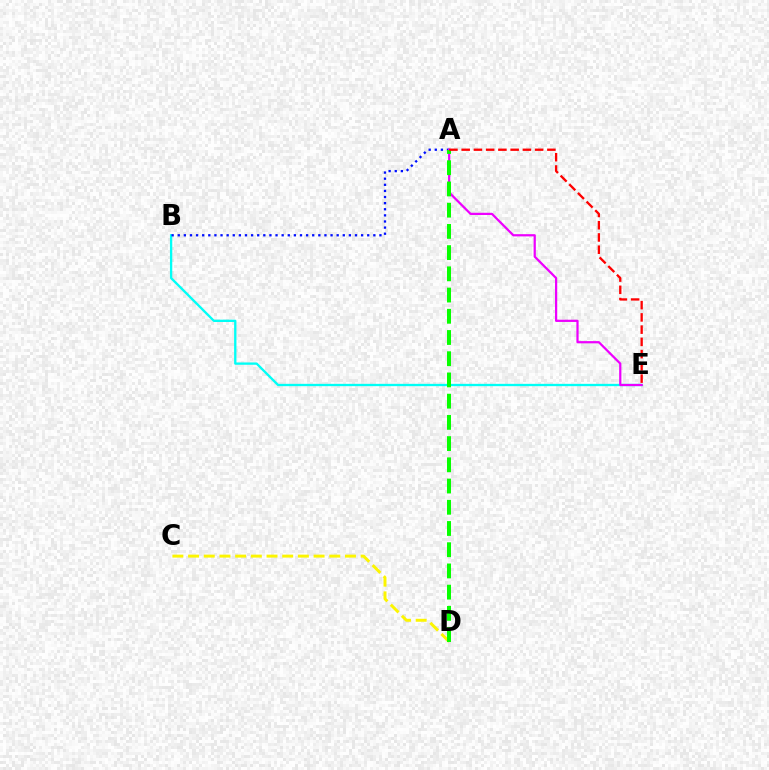{('B', 'E'): [{'color': '#00fff6', 'line_style': 'solid', 'thickness': 1.67}], ('A', 'B'): [{'color': '#0010ff', 'line_style': 'dotted', 'thickness': 1.66}], ('A', 'E'): [{'color': '#ee00ff', 'line_style': 'solid', 'thickness': 1.6}, {'color': '#ff0000', 'line_style': 'dashed', 'thickness': 1.66}], ('C', 'D'): [{'color': '#fcf500', 'line_style': 'dashed', 'thickness': 2.13}], ('A', 'D'): [{'color': '#08ff00', 'line_style': 'dashed', 'thickness': 2.88}]}